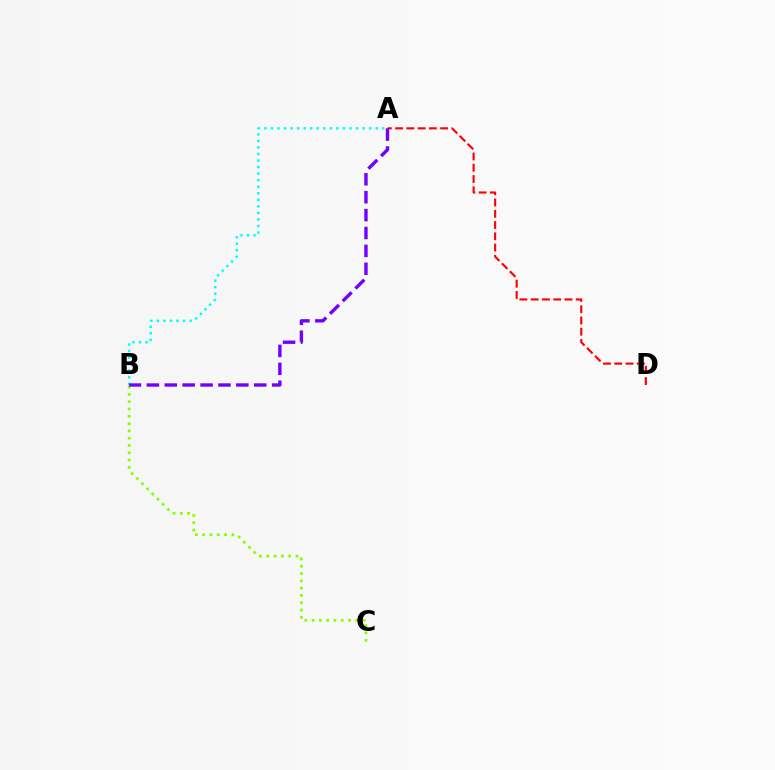{('A', 'B'): [{'color': '#00fff6', 'line_style': 'dotted', 'thickness': 1.78}, {'color': '#7200ff', 'line_style': 'dashed', 'thickness': 2.43}], ('B', 'C'): [{'color': '#84ff00', 'line_style': 'dotted', 'thickness': 1.98}], ('A', 'D'): [{'color': '#ff0000', 'line_style': 'dashed', 'thickness': 1.53}]}